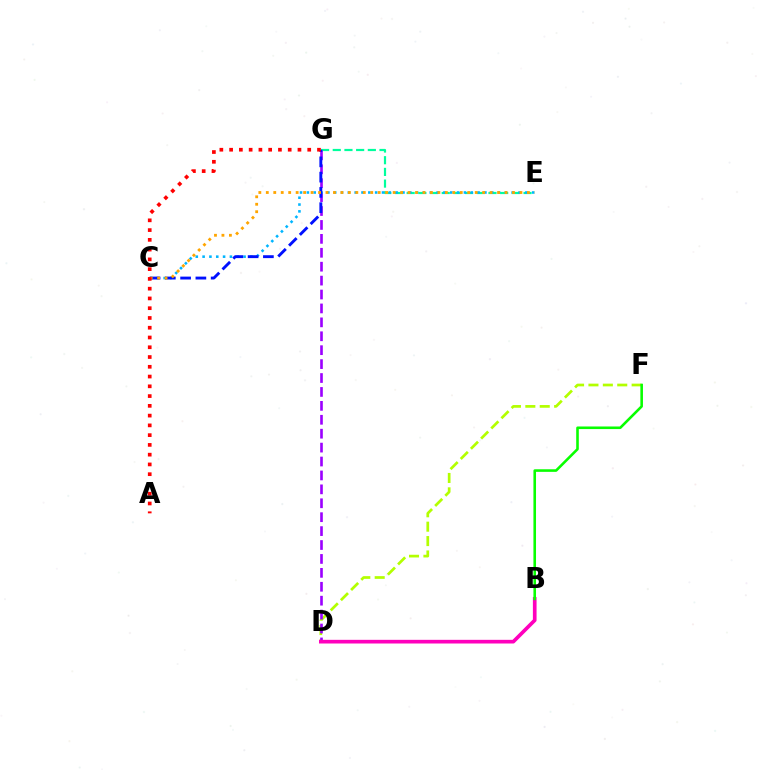{('D', 'F'): [{'color': '#b3ff00', 'line_style': 'dashed', 'thickness': 1.96}], ('E', 'G'): [{'color': '#00ff9d', 'line_style': 'dashed', 'thickness': 1.59}], ('D', 'G'): [{'color': '#9b00ff', 'line_style': 'dashed', 'thickness': 1.89}], ('B', 'D'): [{'color': '#ff00bd', 'line_style': 'solid', 'thickness': 2.64}], ('C', 'E'): [{'color': '#00b5ff', 'line_style': 'dotted', 'thickness': 1.86}, {'color': '#ffa500', 'line_style': 'dotted', 'thickness': 2.03}], ('C', 'G'): [{'color': '#0010ff', 'line_style': 'dashed', 'thickness': 2.08}], ('B', 'F'): [{'color': '#08ff00', 'line_style': 'solid', 'thickness': 1.87}], ('A', 'G'): [{'color': '#ff0000', 'line_style': 'dotted', 'thickness': 2.65}]}